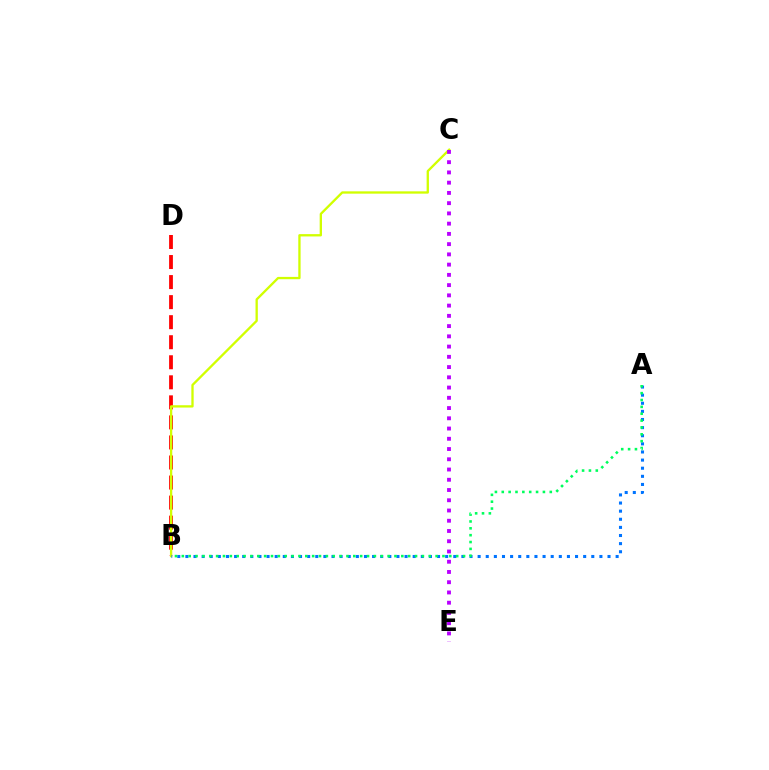{('B', 'D'): [{'color': '#ff0000', 'line_style': 'dashed', 'thickness': 2.72}], ('B', 'C'): [{'color': '#d1ff00', 'line_style': 'solid', 'thickness': 1.67}], ('C', 'E'): [{'color': '#b900ff', 'line_style': 'dotted', 'thickness': 2.78}], ('A', 'B'): [{'color': '#0074ff', 'line_style': 'dotted', 'thickness': 2.21}, {'color': '#00ff5c', 'line_style': 'dotted', 'thickness': 1.86}]}